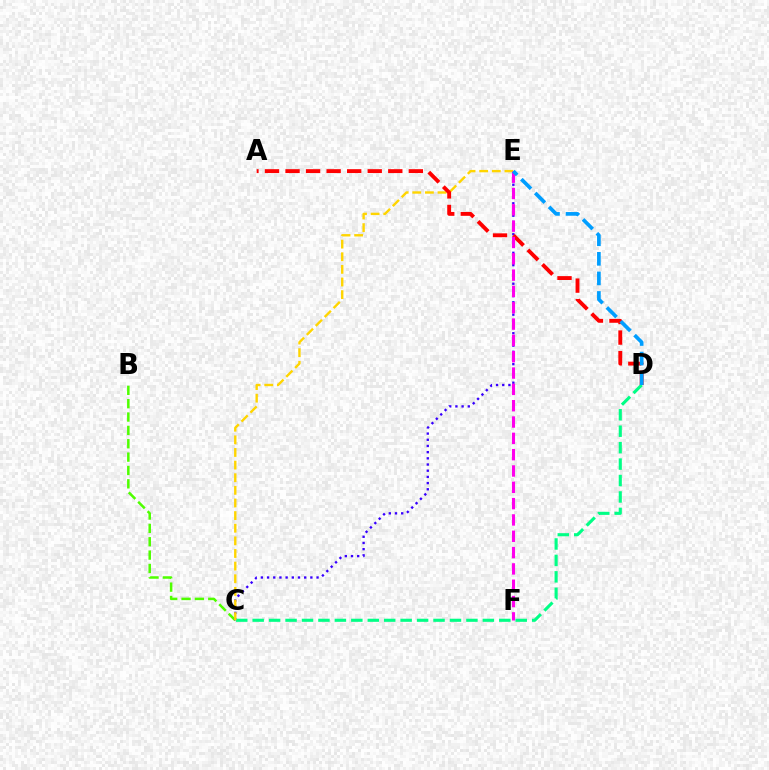{('B', 'C'): [{'color': '#4fff00', 'line_style': 'dashed', 'thickness': 1.81}], ('C', 'E'): [{'color': '#3700ff', 'line_style': 'dotted', 'thickness': 1.68}, {'color': '#ffd500', 'line_style': 'dashed', 'thickness': 1.72}], ('C', 'D'): [{'color': '#00ff86', 'line_style': 'dashed', 'thickness': 2.23}], ('A', 'D'): [{'color': '#ff0000', 'line_style': 'dashed', 'thickness': 2.79}], ('E', 'F'): [{'color': '#ff00ed', 'line_style': 'dashed', 'thickness': 2.22}], ('D', 'E'): [{'color': '#009eff', 'line_style': 'dashed', 'thickness': 2.66}]}